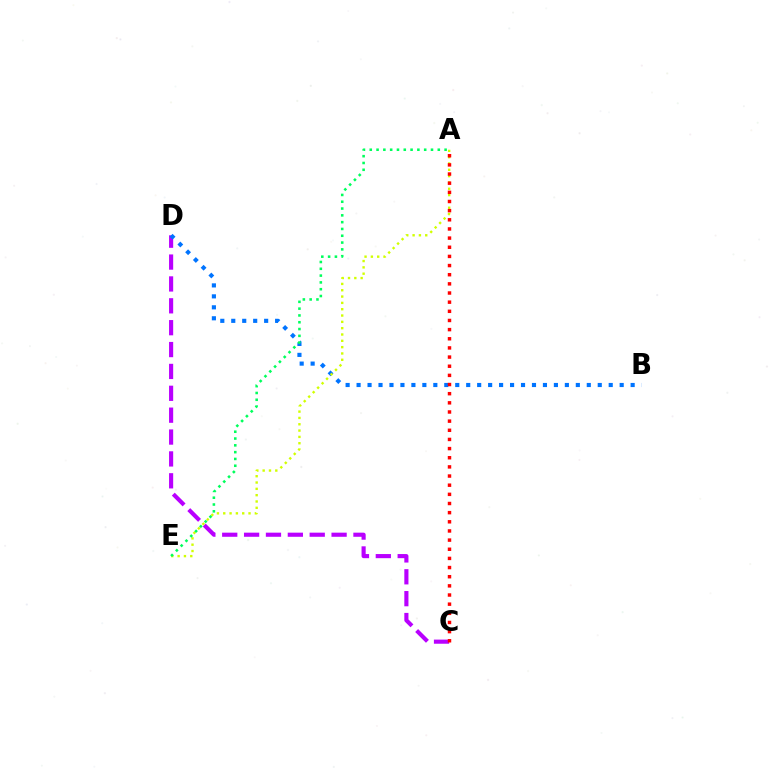{('C', 'D'): [{'color': '#b900ff', 'line_style': 'dashed', 'thickness': 2.97}], ('B', 'D'): [{'color': '#0074ff', 'line_style': 'dotted', 'thickness': 2.98}], ('A', 'E'): [{'color': '#d1ff00', 'line_style': 'dotted', 'thickness': 1.72}, {'color': '#00ff5c', 'line_style': 'dotted', 'thickness': 1.85}], ('A', 'C'): [{'color': '#ff0000', 'line_style': 'dotted', 'thickness': 2.49}]}